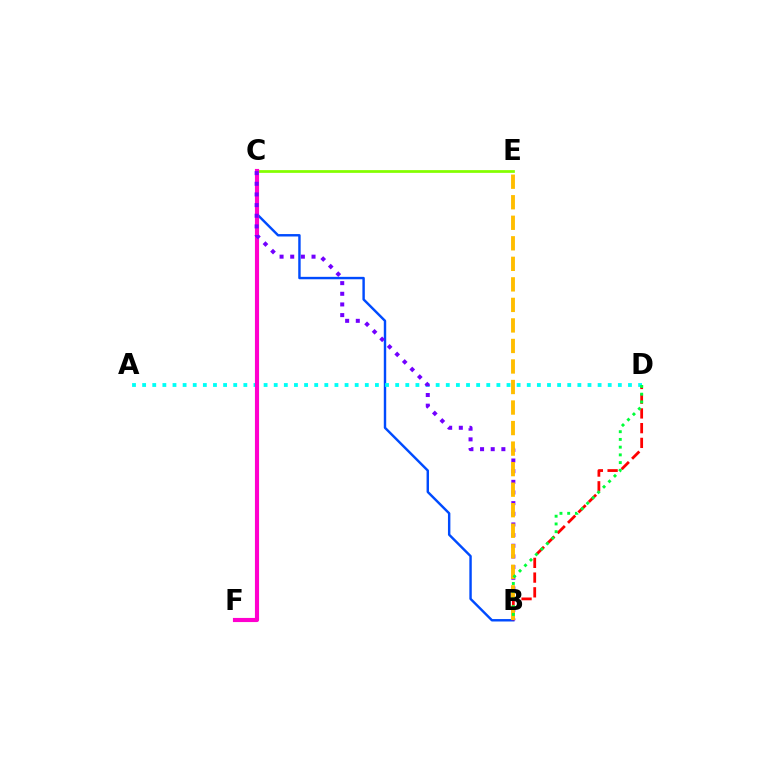{('B', 'C'): [{'color': '#004bff', 'line_style': 'solid', 'thickness': 1.75}, {'color': '#7200ff', 'line_style': 'dotted', 'thickness': 2.9}], ('B', 'D'): [{'color': '#ff0000', 'line_style': 'dashed', 'thickness': 2.0}, {'color': '#00ff39', 'line_style': 'dotted', 'thickness': 2.1}], ('A', 'D'): [{'color': '#00fff6', 'line_style': 'dotted', 'thickness': 2.75}], ('C', 'E'): [{'color': '#84ff00', 'line_style': 'solid', 'thickness': 1.97}], ('C', 'F'): [{'color': '#ff00cf', 'line_style': 'solid', 'thickness': 2.98}], ('B', 'E'): [{'color': '#ffbd00', 'line_style': 'dashed', 'thickness': 2.79}]}